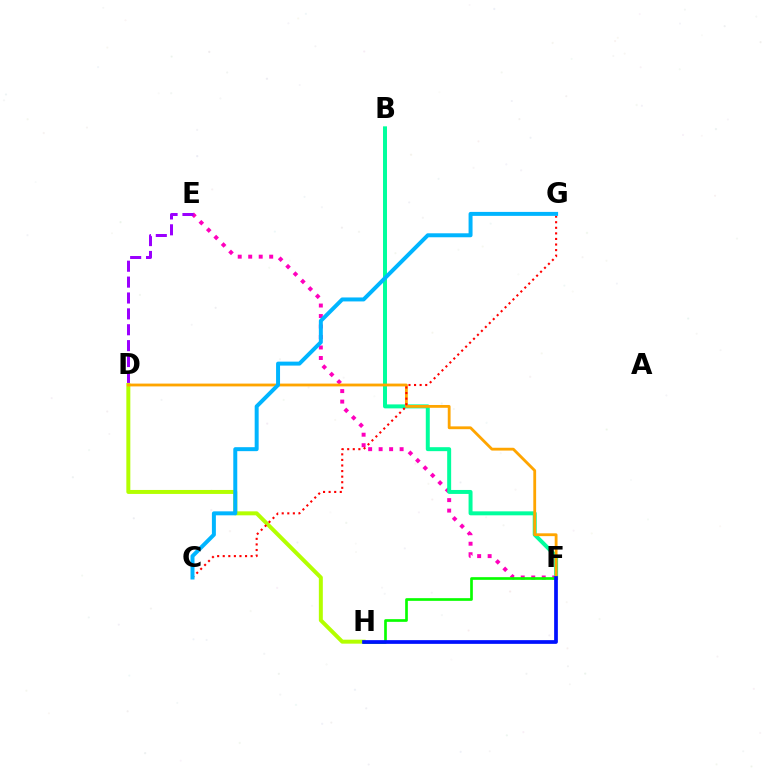{('E', 'F'): [{'color': '#ff00bd', 'line_style': 'dotted', 'thickness': 2.85}], ('D', 'E'): [{'color': '#9b00ff', 'line_style': 'dashed', 'thickness': 2.16}], ('D', 'H'): [{'color': '#b3ff00', 'line_style': 'solid', 'thickness': 2.86}], ('B', 'F'): [{'color': '#00ff9d', 'line_style': 'solid', 'thickness': 2.86}], ('F', 'H'): [{'color': '#08ff00', 'line_style': 'solid', 'thickness': 1.93}, {'color': '#0010ff', 'line_style': 'solid', 'thickness': 2.68}], ('D', 'F'): [{'color': '#ffa500', 'line_style': 'solid', 'thickness': 2.03}], ('C', 'G'): [{'color': '#ff0000', 'line_style': 'dotted', 'thickness': 1.52}, {'color': '#00b5ff', 'line_style': 'solid', 'thickness': 2.86}]}